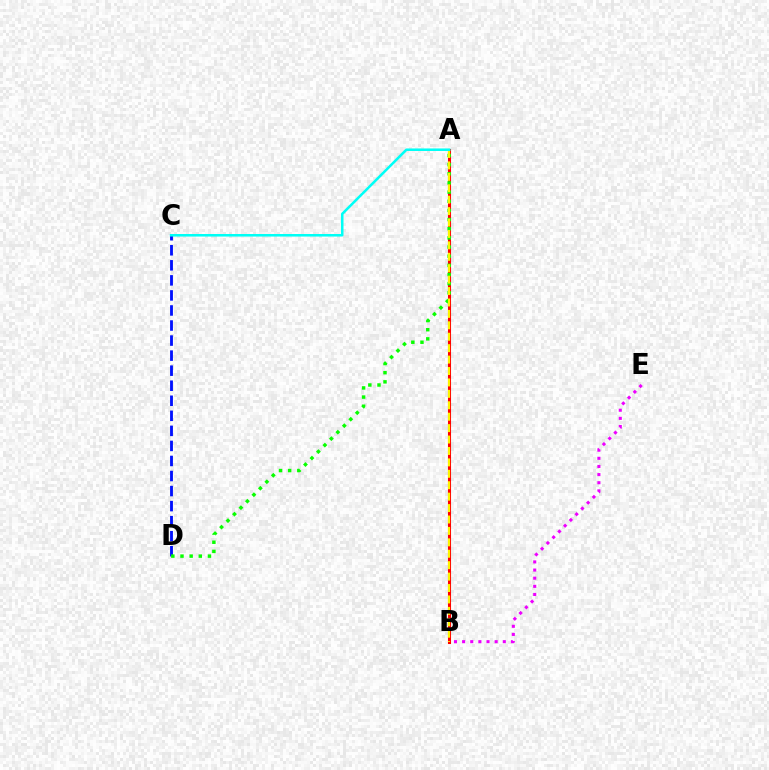{('A', 'B'): [{'color': '#ff0000', 'line_style': 'solid', 'thickness': 2.2}, {'color': '#fcf500', 'line_style': 'dashed', 'thickness': 1.55}], ('C', 'D'): [{'color': '#0010ff', 'line_style': 'dashed', 'thickness': 2.04}], ('A', 'D'): [{'color': '#08ff00', 'line_style': 'dotted', 'thickness': 2.49}], ('B', 'E'): [{'color': '#ee00ff', 'line_style': 'dotted', 'thickness': 2.21}], ('A', 'C'): [{'color': '#00fff6', 'line_style': 'solid', 'thickness': 1.84}]}